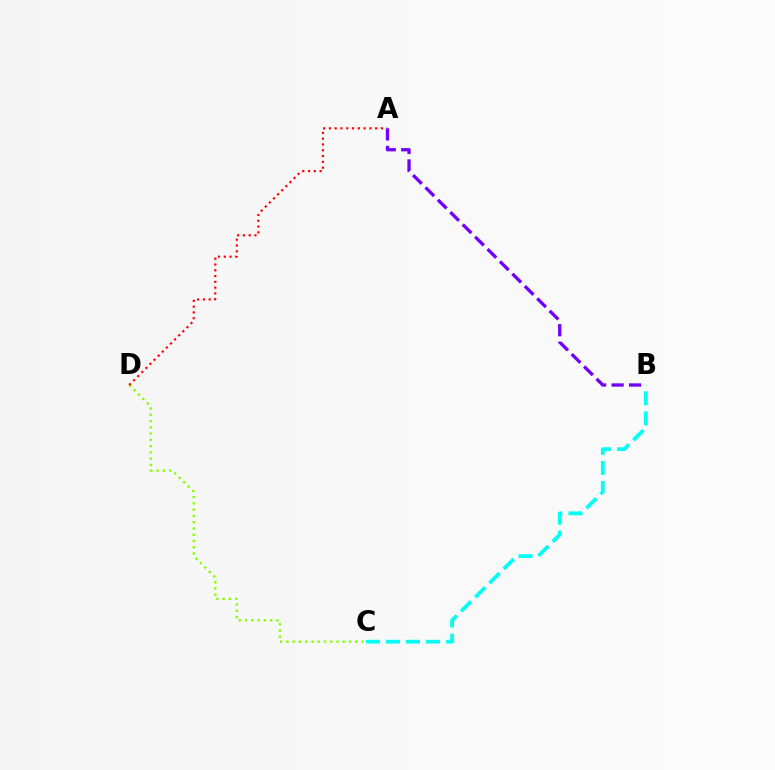{('C', 'D'): [{'color': '#84ff00', 'line_style': 'dotted', 'thickness': 1.7}], ('B', 'C'): [{'color': '#00fff6', 'line_style': 'dashed', 'thickness': 2.72}], ('A', 'B'): [{'color': '#7200ff', 'line_style': 'dashed', 'thickness': 2.38}], ('A', 'D'): [{'color': '#ff0000', 'line_style': 'dotted', 'thickness': 1.57}]}